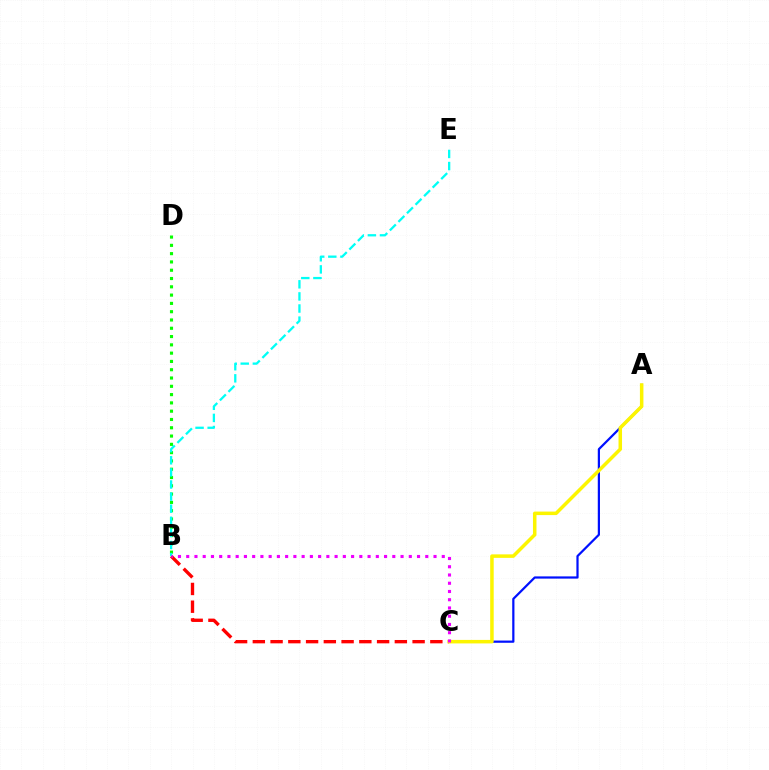{('B', 'C'): [{'color': '#ff0000', 'line_style': 'dashed', 'thickness': 2.41}, {'color': '#ee00ff', 'line_style': 'dotted', 'thickness': 2.24}], ('B', 'D'): [{'color': '#08ff00', 'line_style': 'dotted', 'thickness': 2.25}], ('A', 'C'): [{'color': '#0010ff', 'line_style': 'solid', 'thickness': 1.6}, {'color': '#fcf500', 'line_style': 'solid', 'thickness': 2.52}], ('B', 'E'): [{'color': '#00fff6', 'line_style': 'dashed', 'thickness': 1.64}]}